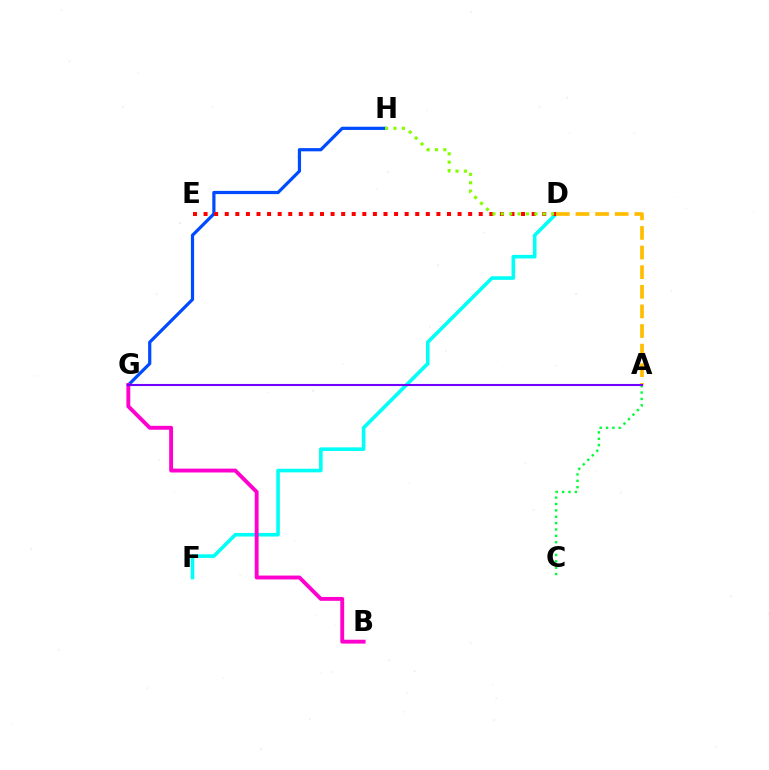{('G', 'H'): [{'color': '#004bff', 'line_style': 'solid', 'thickness': 2.31}], ('D', 'F'): [{'color': '#00fff6', 'line_style': 'solid', 'thickness': 2.59}], ('A', 'D'): [{'color': '#ffbd00', 'line_style': 'dashed', 'thickness': 2.66}], ('D', 'E'): [{'color': '#ff0000', 'line_style': 'dotted', 'thickness': 2.88}], ('A', 'C'): [{'color': '#00ff39', 'line_style': 'dotted', 'thickness': 1.73}], ('B', 'G'): [{'color': '#ff00cf', 'line_style': 'solid', 'thickness': 2.79}], ('D', 'H'): [{'color': '#84ff00', 'line_style': 'dotted', 'thickness': 2.28}], ('A', 'G'): [{'color': '#7200ff', 'line_style': 'solid', 'thickness': 1.51}]}